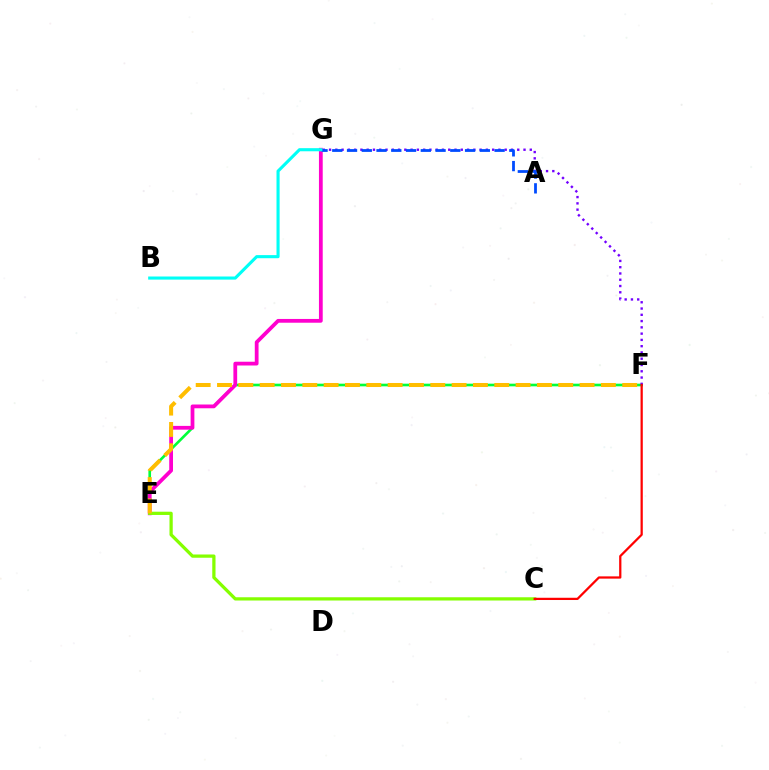{('E', 'F'): [{'color': '#00ff39', 'line_style': 'solid', 'thickness': 1.91}, {'color': '#ffbd00', 'line_style': 'dashed', 'thickness': 2.9}], ('E', 'G'): [{'color': '#ff00cf', 'line_style': 'solid', 'thickness': 2.71}], ('C', 'E'): [{'color': '#84ff00', 'line_style': 'solid', 'thickness': 2.34}], ('F', 'G'): [{'color': '#7200ff', 'line_style': 'dotted', 'thickness': 1.7}], ('A', 'G'): [{'color': '#004bff', 'line_style': 'dashed', 'thickness': 2.0}], ('B', 'G'): [{'color': '#00fff6', 'line_style': 'solid', 'thickness': 2.24}], ('C', 'F'): [{'color': '#ff0000', 'line_style': 'solid', 'thickness': 1.62}]}